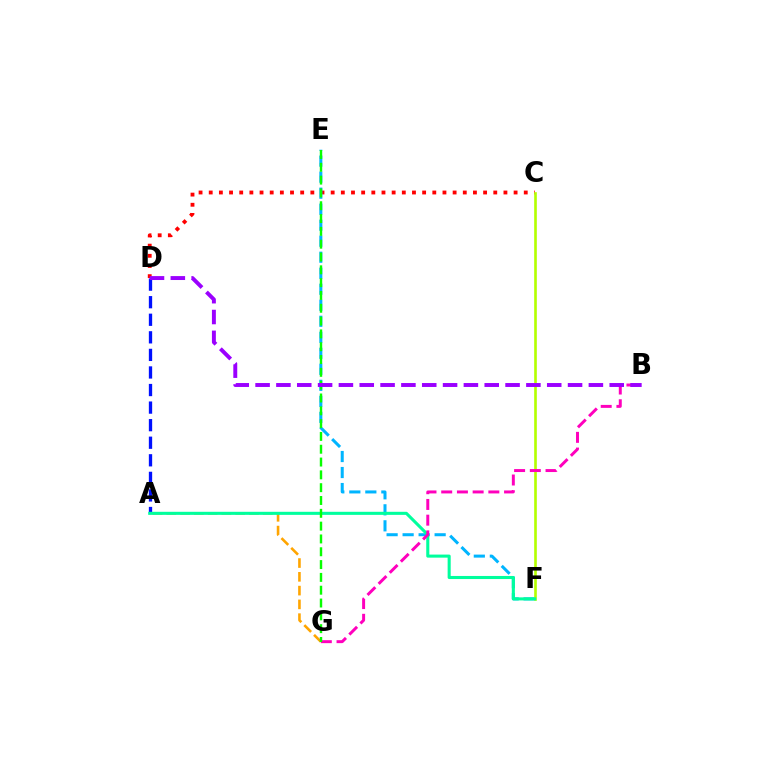{('C', 'D'): [{'color': '#ff0000', 'line_style': 'dotted', 'thickness': 2.76}], ('A', 'D'): [{'color': '#0010ff', 'line_style': 'dashed', 'thickness': 2.39}], ('A', 'G'): [{'color': '#ffa500', 'line_style': 'dashed', 'thickness': 1.87}], ('E', 'F'): [{'color': '#00b5ff', 'line_style': 'dashed', 'thickness': 2.18}], ('C', 'F'): [{'color': '#b3ff00', 'line_style': 'solid', 'thickness': 1.89}], ('A', 'F'): [{'color': '#00ff9d', 'line_style': 'solid', 'thickness': 2.21}], ('B', 'G'): [{'color': '#ff00bd', 'line_style': 'dashed', 'thickness': 2.13}], ('E', 'G'): [{'color': '#08ff00', 'line_style': 'dashed', 'thickness': 1.74}], ('B', 'D'): [{'color': '#9b00ff', 'line_style': 'dashed', 'thickness': 2.83}]}